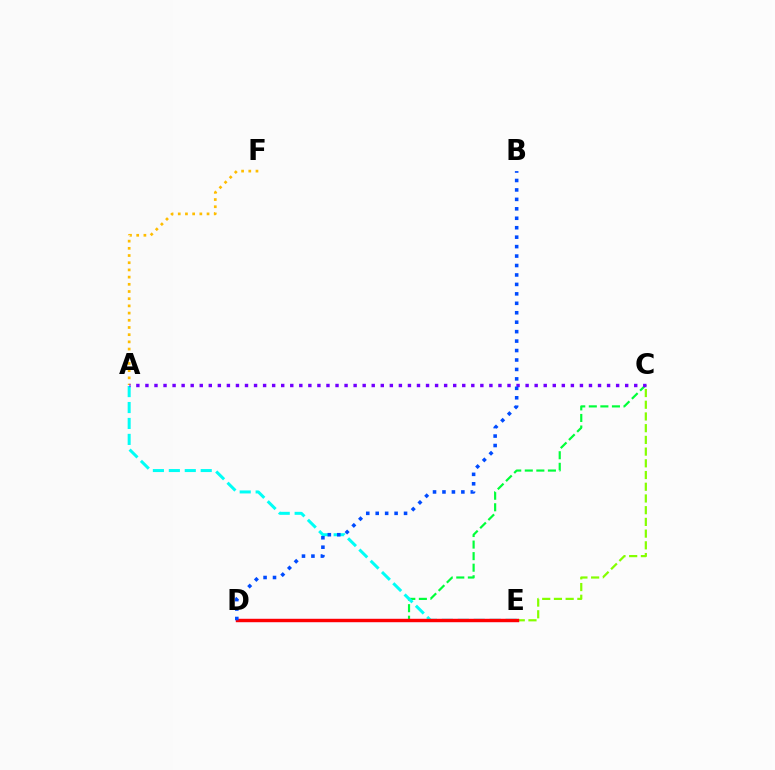{('C', 'D'): [{'color': '#00ff39', 'line_style': 'dashed', 'thickness': 1.57}], ('D', 'E'): [{'color': '#ff00cf', 'line_style': 'solid', 'thickness': 2.27}, {'color': '#ff0000', 'line_style': 'solid', 'thickness': 2.4}], ('C', 'E'): [{'color': '#84ff00', 'line_style': 'dashed', 'thickness': 1.59}], ('A', 'E'): [{'color': '#00fff6', 'line_style': 'dashed', 'thickness': 2.17}], ('A', 'F'): [{'color': '#ffbd00', 'line_style': 'dotted', 'thickness': 1.96}], ('A', 'C'): [{'color': '#7200ff', 'line_style': 'dotted', 'thickness': 2.46}], ('B', 'D'): [{'color': '#004bff', 'line_style': 'dotted', 'thickness': 2.57}]}